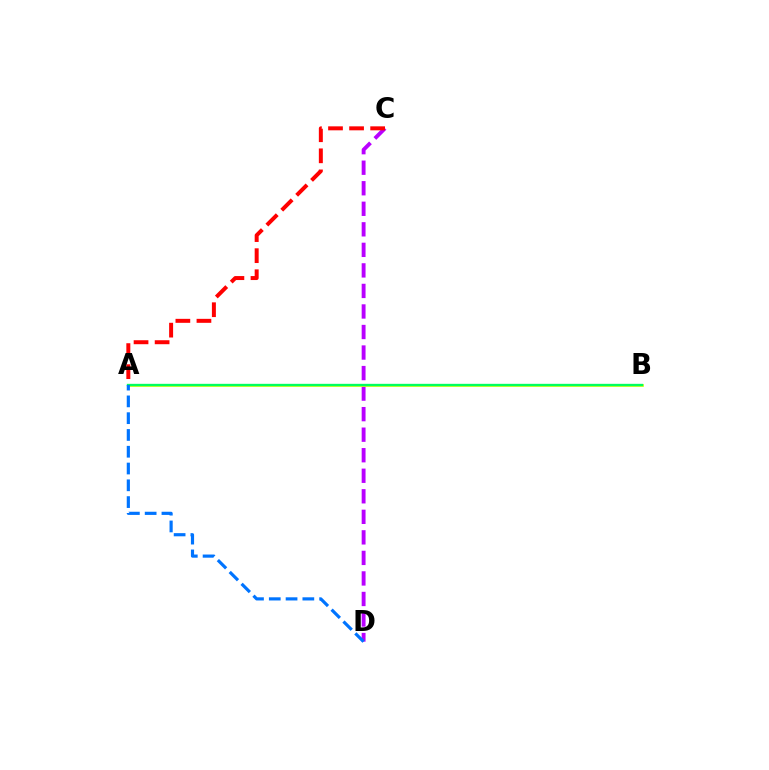{('C', 'D'): [{'color': '#b900ff', 'line_style': 'dashed', 'thickness': 2.79}], ('A', 'B'): [{'color': '#d1ff00', 'line_style': 'solid', 'thickness': 1.93}, {'color': '#00ff5c', 'line_style': 'solid', 'thickness': 1.69}], ('A', 'D'): [{'color': '#0074ff', 'line_style': 'dashed', 'thickness': 2.28}], ('A', 'C'): [{'color': '#ff0000', 'line_style': 'dashed', 'thickness': 2.86}]}